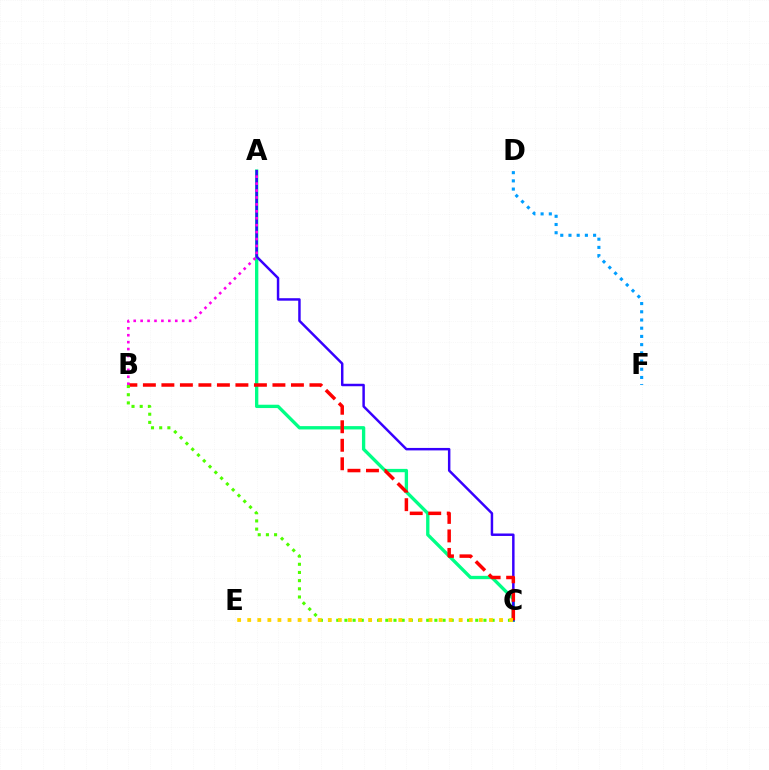{('A', 'C'): [{'color': '#00ff86', 'line_style': 'solid', 'thickness': 2.4}, {'color': '#3700ff', 'line_style': 'solid', 'thickness': 1.78}], ('B', 'C'): [{'color': '#ff0000', 'line_style': 'dashed', 'thickness': 2.51}, {'color': '#4fff00', 'line_style': 'dotted', 'thickness': 2.22}], ('A', 'B'): [{'color': '#ff00ed', 'line_style': 'dotted', 'thickness': 1.88}], ('D', 'F'): [{'color': '#009eff', 'line_style': 'dotted', 'thickness': 2.23}], ('C', 'E'): [{'color': '#ffd500', 'line_style': 'dotted', 'thickness': 2.74}]}